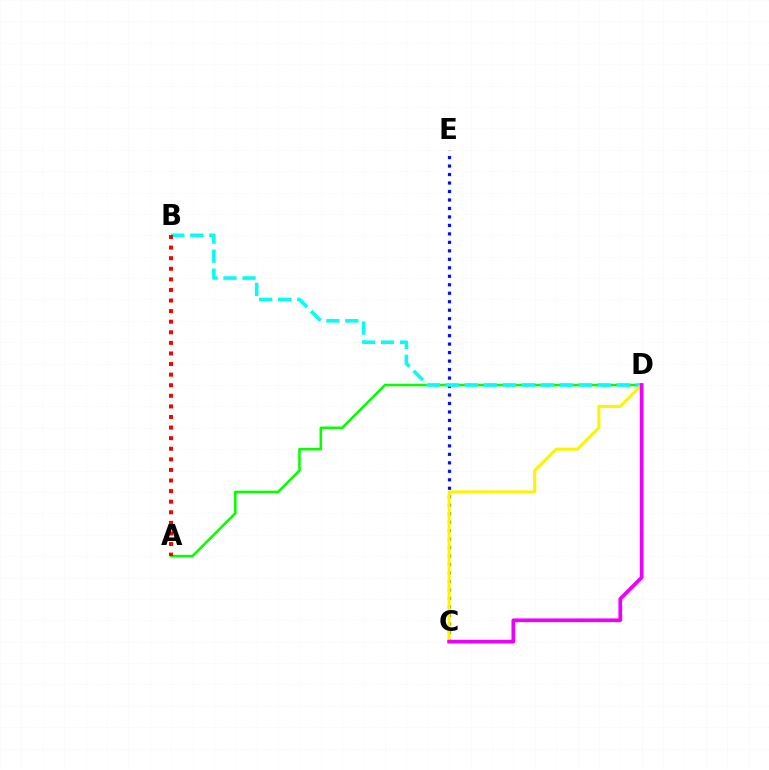{('A', 'D'): [{'color': '#08ff00', 'line_style': 'solid', 'thickness': 1.84}], ('C', 'E'): [{'color': '#0010ff', 'line_style': 'dotted', 'thickness': 2.3}], ('B', 'D'): [{'color': '#00fff6', 'line_style': 'dashed', 'thickness': 2.58}], ('C', 'D'): [{'color': '#fcf500', 'line_style': 'solid', 'thickness': 2.21}, {'color': '#ee00ff', 'line_style': 'solid', 'thickness': 2.68}], ('A', 'B'): [{'color': '#ff0000', 'line_style': 'dotted', 'thickness': 2.88}]}